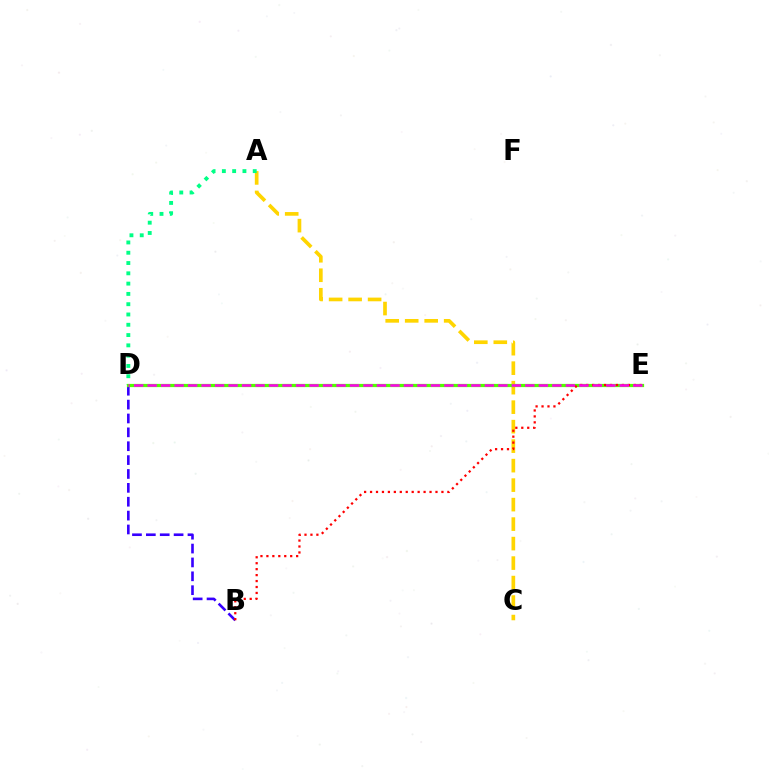{('A', 'C'): [{'color': '#ffd500', 'line_style': 'dashed', 'thickness': 2.65}], ('B', 'D'): [{'color': '#3700ff', 'line_style': 'dashed', 'thickness': 1.88}], ('A', 'D'): [{'color': '#00ff86', 'line_style': 'dotted', 'thickness': 2.8}], ('D', 'E'): [{'color': '#009eff', 'line_style': 'solid', 'thickness': 1.85}, {'color': '#4fff00', 'line_style': 'solid', 'thickness': 2.32}, {'color': '#ff00ed', 'line_style': 'dashed', 'thickness': 1.83}], ('B', 'E'): [{'color': '#ff0000', 'line_style': 'dotted', 'thickness': 1.62}]}